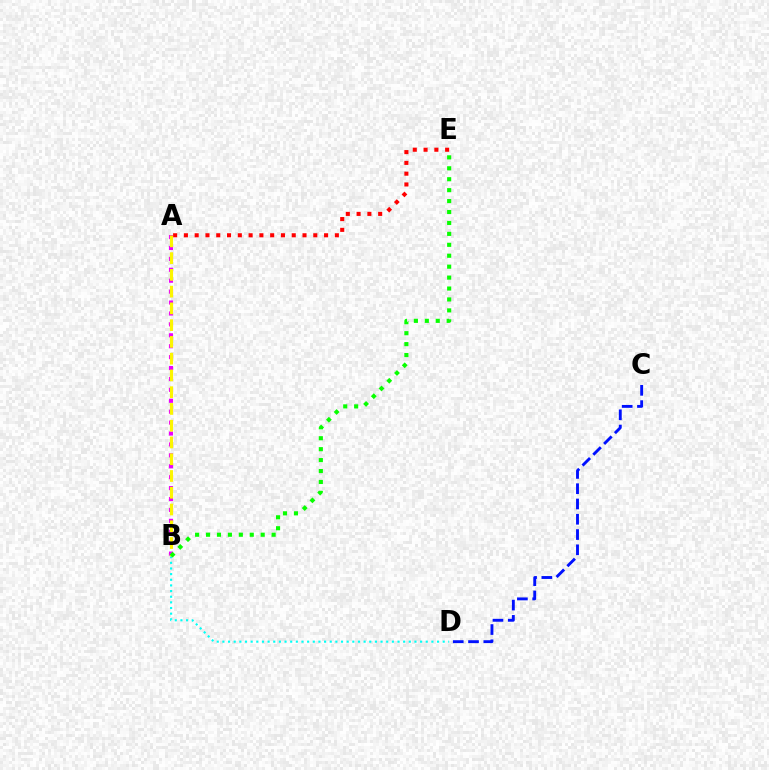{('A', 'B'): [{'color': '#ee00ff', 'line_style': 'dotted', 'thickness': 2.97}, {'color': '#fcf500', 'line_style': 'dashed', 'thickness': 2.28}], ('B', 'D'): [{'color': '#00fff6', 'line_style': 'dotted', 'thickness': 1.53}], ('A', 'E'): [{'color': '#ff0000', 'line_style': 'dotted', 'thickness': 2.93}], ('C', 'D'): [{'color': '#0010ff', 'line_style': 'dashed', 'thickness': 2.08}], ('B', 'E'): [{'color': '#08ff00', 'line_style': 'dotted', 'thickness': 2.97}]}